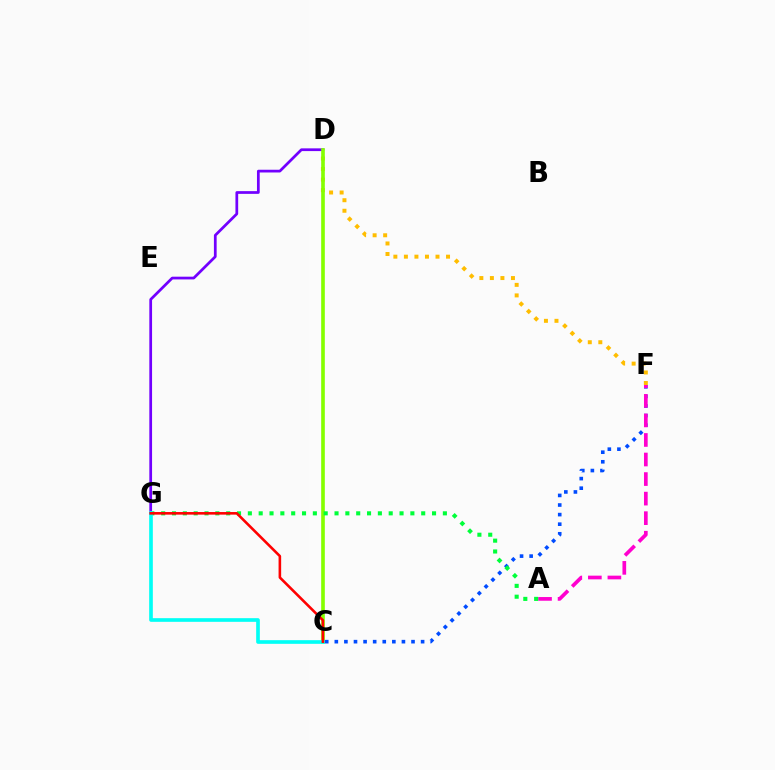{('D', 'G'): [{'color': '#7200ff', 'line_style': 'solid', 'thickness': 1.97}], ('C', 'F'): [{'color': '#004bff', 'line_style': 'dotted', 'thickness': 2.6}], ('A', 'F'): [{'color': '#ff00cf', 'line_style': 'dashed', 'thickness': 2.66}], ('D', 'F'): [{'color': '#ffbd00', 'line_style': 'dotted', 'thickness': 2.86}], ('C', 'D'): [{'color': '#84ff00', 'line_style': 'solid', 'thickness': 2.62}], ('A', 'G'): [{'color': '#00ff39', 'line_style': 'dotted', 'thickness': 2.94}], ('C', 'G'): [{'color': '#00fff6', 'line_style': 'solid', 'thickness': 2.63}, {'color': '#ff0000', 'line_style': 'solid', 'thickness': 1.86}]}